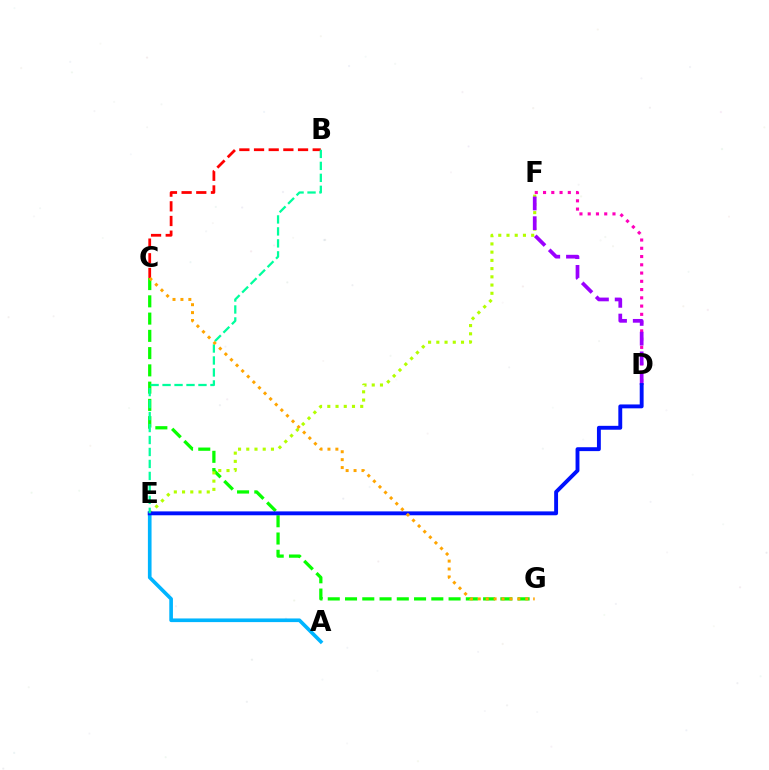{('A', 'E'): [{'color': '#00b5ff', 'line_style': 'solid', 'thickness': 2.63}], ('C', 'G'): [{'color': '#08ff00', 'line_style': 'dashed', 'thickness': 2.34}, {'color': '#ffa500', 'line_style': 'dotted', 'thickness': 2.15}], ('D', 'F'): [{'color': '#ff00bd', 'line_style': 'dotted', 'thickness': 2.24}, {'color': '#9b00ff', 'line_style': 'dashed', 'thickness': 2.68}], ('E', 'F'): [{'color': '#b3ff00', 'line_style': 'dotted', 'thickness': 2.24}], ('D', 'E'): [{'color': '#0010ff', 'line_style': 'solid', 'thickness': 2.8}], ('B', 'C'): [{'color': '#ff0000', 'line_style': 'dashed', 'thickness': 1.99}], ('B', 'E'): [{'color': '#00ff9d', 'line_style': 'dashed', 'thickness': 1.63}]}